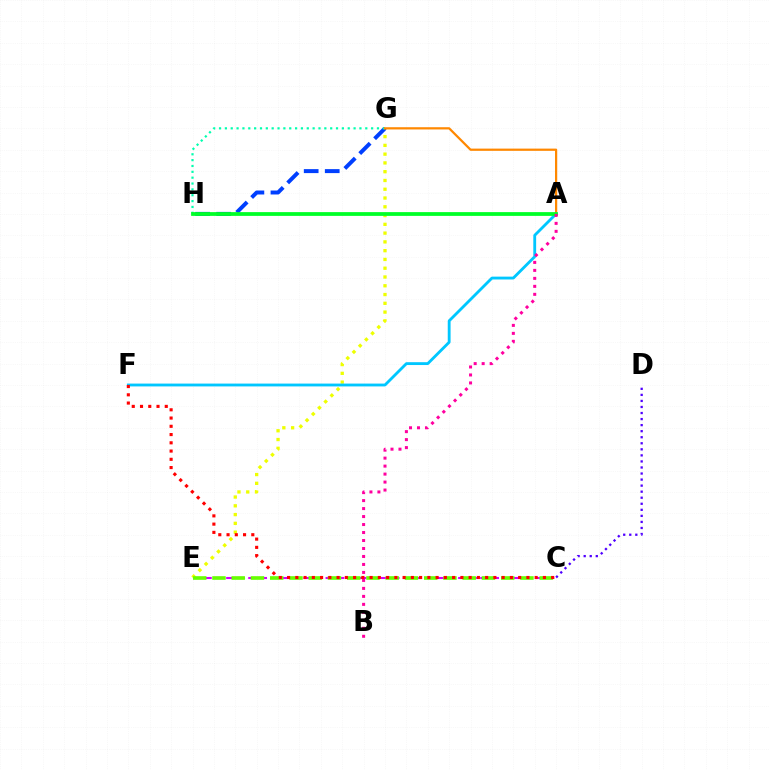{('C', 'E'): [{'color': '#d600ff', 'line_style': 'dashed', 'thickness': 1.5}, {'color': '#66ff00', 'line_style': 'dashed', 'thickness': 2.61}], ('E', 'G'): [{'color': '#eeff00', 'line_style': 'dotted', 'thickness': 2.38}], ('G', 'H'): [{'color': '#003fff', 'line_style': 'dashed', 'thickness': 2.86}, {'color': '#00ffaf', 'line_style': 'dotted', 'thickness': 1.59}], ('C', 'D'): [{'color': '#4f00ff', 'line_style': 'dotted', 'thickness': 1.64}], ('A', 'F'): [{'color': '#00c7ff', 'line_style': 'solid', 'thickness': 2.04}], ('A', 'G'): [{'color': '#ff8800', 'line_style': 'solid', 'thickness': 1.61}], ('C', 'F'): [{'color': '#ff0000', 'line_style': 'dotted', 'thickness': 2.24}], ('A', 'H'): [{'color': '#00ff27', 'line_style': 'solid', 'thickness': 2.71}], ('A', 'B'): [{'color': '#ff00a0', 'line_style': 'dotted', 'thickness': 2.17}]}